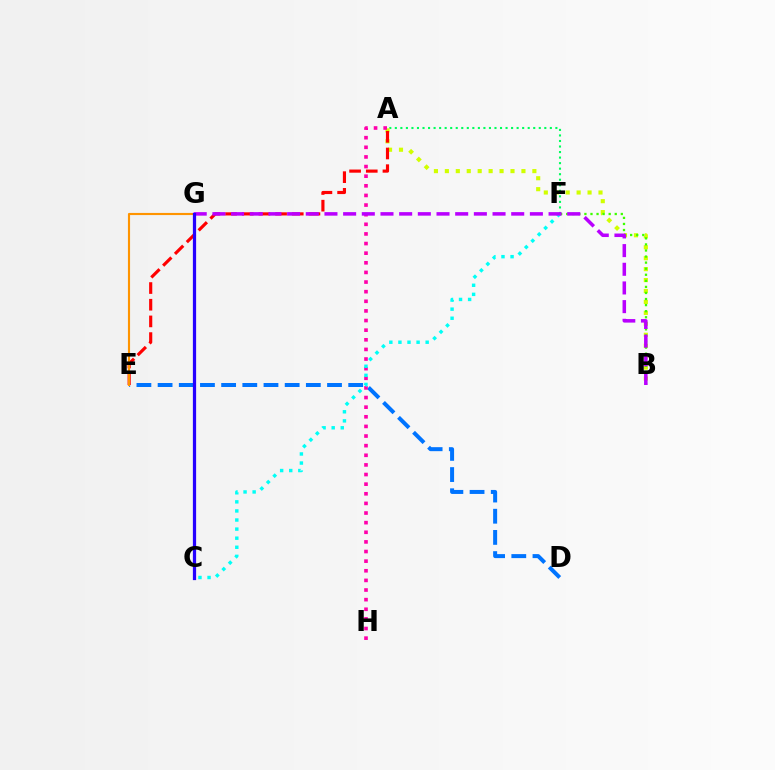{('D', 'E'): [{'color': '#0074ff', 'line_style': 'dashed', 'thickness': 2.88}], ('A', 'F'): [{'color': '#00ff5c', 'line_style': 'dotted', 'thickness': 1.5}], ('A', 'B'): [{'color': '#d1ff00', 'line_style': 'dotted', 'thickness': 2.97}], ('B', 'F'): [{'color': '#3dff00', 'line_style': 'dotted', 'thickness': 1.65}], ('A', 'H'): [{'color': '#ff00ac', 'line_style': 'dotted', 'thickness': 2.61}], ('A', 'E'): [{'color': '#ff0000', 'line_style': 'dashed', 'thickness': 2.27}], ('C', 'F'): [{'color': '#00fff6', 'line_style': 'dotted', 'thickness': 2.47}], ('E', 'G'): [{'color': '#ff9400', 'line_style': 'solid', 'thickness': 1.53}], ('B', 'G'): [{'color': '#b900ff', 'line_style': 'dashed', 'thickness': 2.54}], ('C', 'G'): [{'color': '#2500ff', 'line_style': 'solid', 'thickness': 2.33}]}